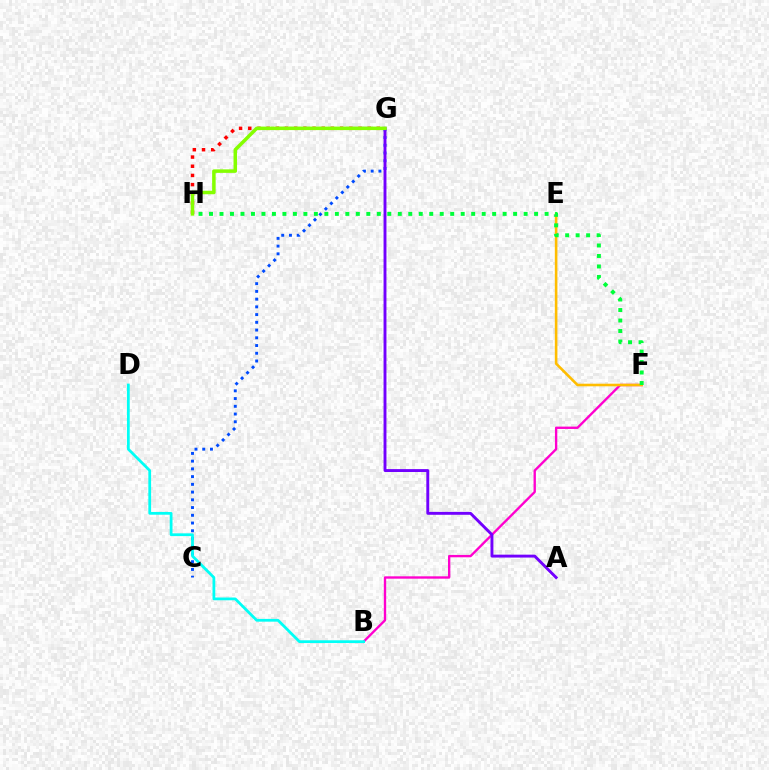{('C', 'G'): [{'color': '#004bff', 'line_style': 'dotted', 'thickness': 2.1}], ('G', 'H'): [{'color': '#ff0000', 'line_style': 'dotted', 'thickness': 2.49}, {'color': '#84ff00', 'line_style': 'solid', 'thickness': 2.53}], ('B', 'F'): [{'color': '#ff00cf', 'line_style': 'solid', 'thickness': 1.7}], ('E', 'F'): [{'color': '#ffbd00', 'line_style': 'solid', 'thickness': 1.87}], ('B', 'D'): [{'color': '#00fff6', 'line_style': 'solid', 'thickness': 1.99}], ('A', 'G'): [{'color': '#7200ff', 'line_style': 'solid', 'thickness': 2.09}], ('F', 'H'): [{'color': '#00ff39', 'line_style': 'dotted', 'thickness': 2.85}]}